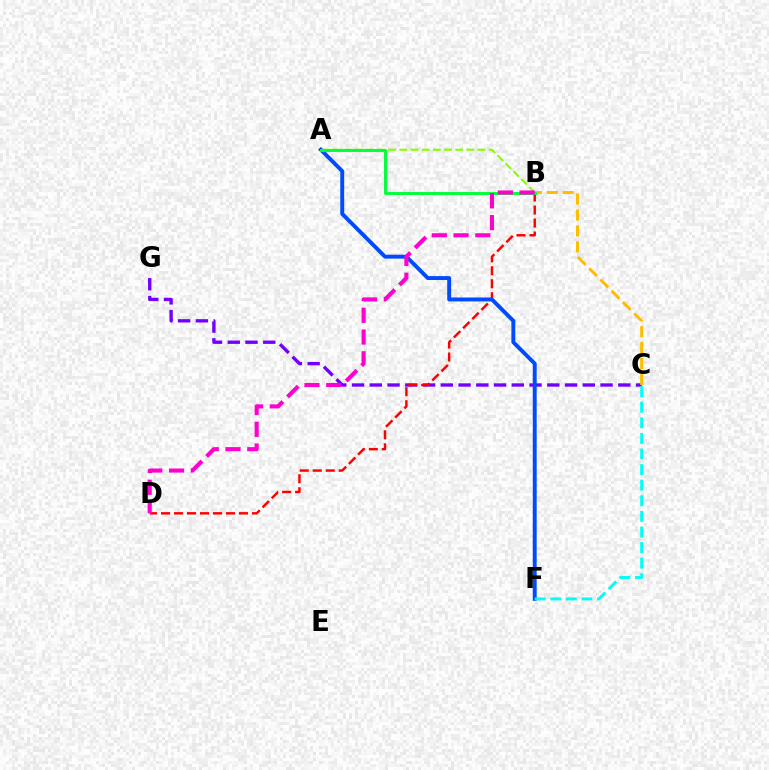{('C', 'G'): [{'color': '#7200ff', 'line_style': 'dashed', 'thickness': 2.41}], ('B', 'D'): [{'color': '#ff0000', 'line_style': 'dashed', 'thickness': 1.77}, {'color': '#ff00cf', 'line_style': 'dashed', 'thickness': 2.96}], ('B', 'C'): [{'color': '#ffbd00', 'line_style': 'dashed', 'thickness': 2.16}], ('A', 'B'): [{'color': '#84ff00', 'line_style': 'dashed', 'thickness': 1.52}, {'color': '#00ff39', 'line_style': 'solid', 'thickness': 2.1}], ('A', 'F'): [{'color': '#004bff', 'line_style': 'solid', 'thickness': 2.82}], ('C', 'F'): [{'color': '#00fff6', 'line_style': 'dashed', 'thickness': 2.12}]}